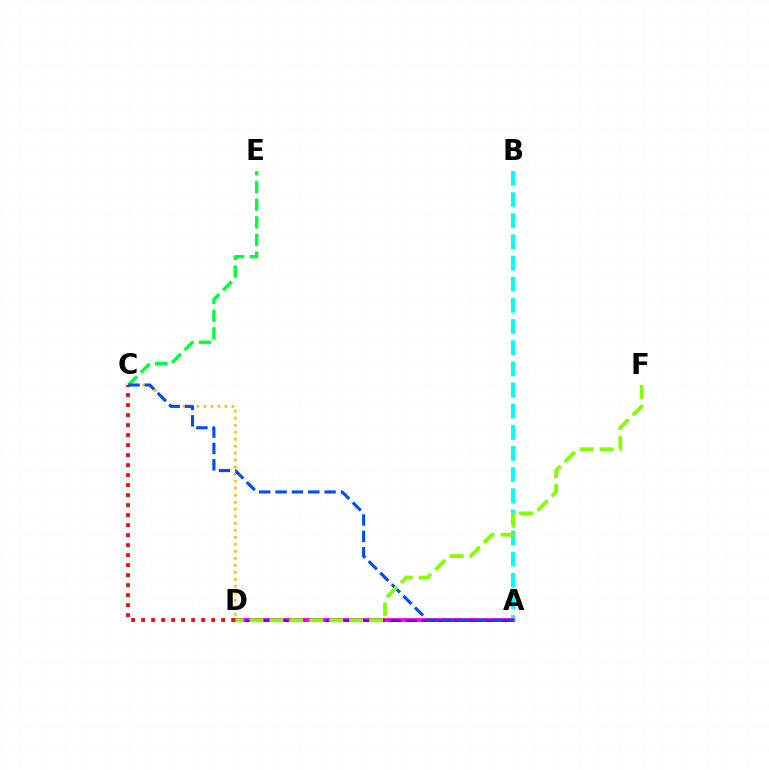{('A', 'B'): [{'color': '#00fff6', 'line_style': 'dashed', 'thickness': 2.87}], ('A', 'D'): [{'color': '#ff00cf', 'line_style': 'solid', 'thickness': 2.71}, {'color': '#7200ff', 'line_style': 'dashed', 'thickness': 2.18}], ('C', 'D'): [{'color': '#ffbd00', 'line_style': 'dotted', 'thickness': 1.9}, {'color': '#ff0000', 'line_style': 'dotted', 'thickness': 2.72}], ('C', 'E'): [{'color': '#00ff39', 'line_style': 'dashed', 'thickness': 2.4}], ('A', 'C'): [{'color': '#004bff', 'line_style': 'dashed', 'thickness': 2.22}], ('D', 'F'): [{'color': '#84ff00', 'line_style': 'dashed', 'thickness': 2.71}]}